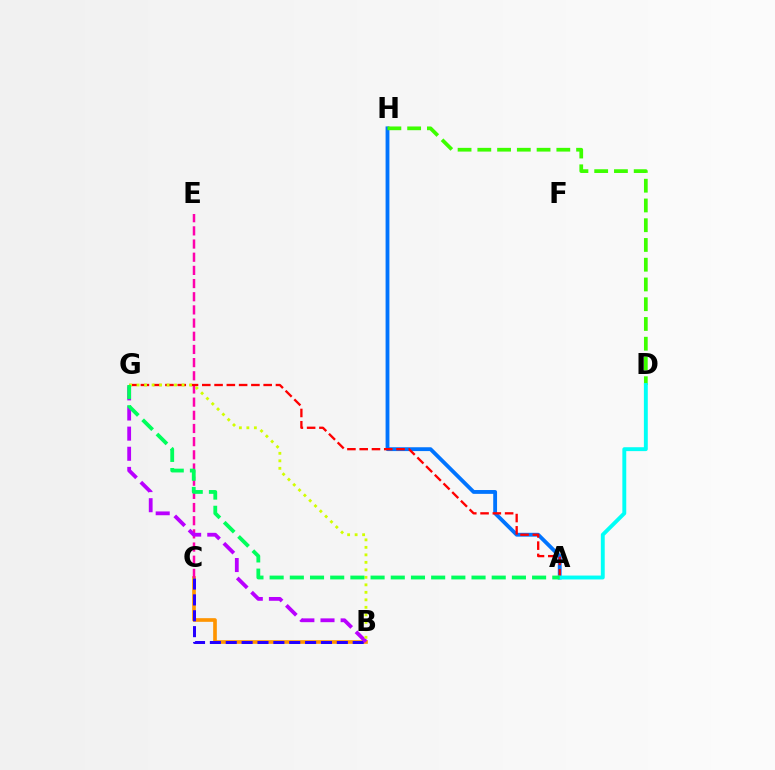{('B', 'C'): [{'color': '#ff9400', 'line_style': 'solid', 'thickness': 2.63}, {'color': '#2500ff', 'line_style': 'dashed', 'thickness': 2.16}], ('C', 'E'): [{'color': '#ff00ac', 'line_style': 'dashed', 'thickness': 1.79}], ('A', 'H'): [{'color': '#0074ff', 'line_style': 'solid', 'thickness': 2.76}], ('B', 'G'): [{'color': '#b900ff', 'line_style': 'dashed', 'thickness': 2.73}, {'color': '#d1ff00', 'line_style': 'dotted', 'thickness': 2.04}], ('A', 'G'): [{'color': '#ff0000', 'line_style': 'dashed', 'thickness': 1.67}, {'color': '#00ff5c', 'line_style': 'dashed', 'thickness': 2.74}], ('D', 'H'): [{'color': '#3dff00', 'line_style': 'dashed', 'thickness': 2.68}], ('A', 'D'): [{'color': '#00fff6', 'line_style': 'solid', 'thickness': 2.8}]}